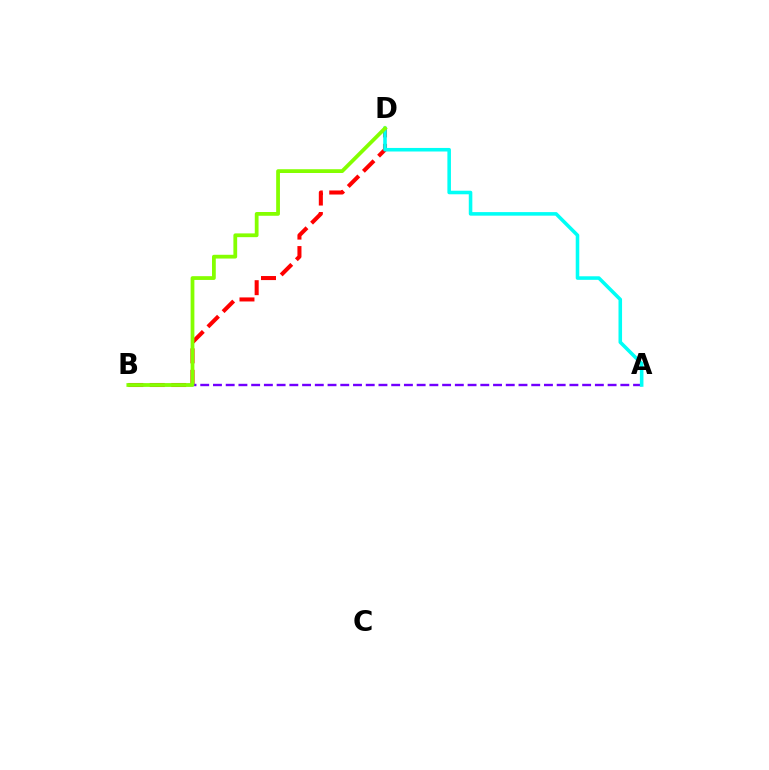{('B', 'D'): [{'color': '#ff0000', 'line_style': 'dashed', 'thickness': 2.91}, {'color': '#84ff00', 'line_style': 'solid', 'thickness': 2.71}], ('A', 'B'): [{'color': '#7200ff', 'line_style': 'dashed', 'thickness': 1.73}], ('A', 'D'): [{'color': '#00fff6', 'line_style': 'solid', 'thickness': 2.56}]}